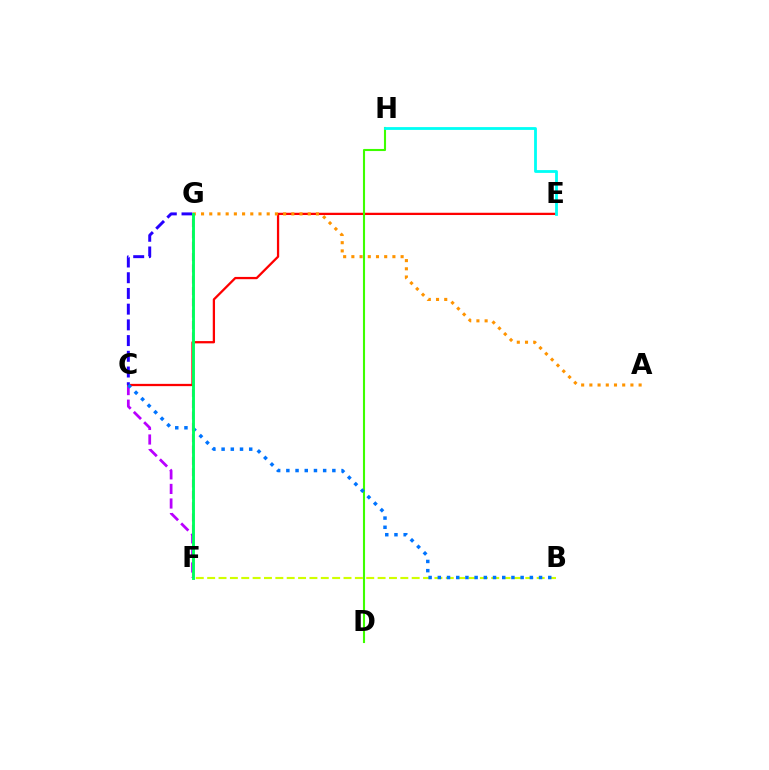{('C', 'F'): [{'color': '#b900ff', 'line_style': 'dashed', 'thickness': 1.98}], ('B', 'F'): [{'color': '#d1ff00', 'line_style': 'dashed', 'thickness': 1.54}], ('C', 'E'): [{'color': '#ff0000', 'line_style': 'solid', 'thickness': 1.64}], ('F', 'G'): [{'color': '#ff00ac', 'line_style': 'dashed', 'thickness': 1.54}, {'color': '#00ff5c', 'line_style': 'solid', 'thickness': 2.08}], ('C', 'G'): [{'color': '#2500ff', 'line_style': 'dashed', 'thickness': 2.13}], ('D', 'H'): [{'color': '#3dff00', 'line_style': 'solid', 'thickness': 1.51}], ('B', 'C'): [{'color': '#0074ff', 'line_style': 'dotted', 'thickness': 2.5}], ('A', 'G'): [{'color': '#ff9400', 'line_style': 'dotted', 'thickness': 2.23}], ('E', 'H'): [{'color': '#00fff6', 'line_style': 'solid', 'thickness': 2.02}]}